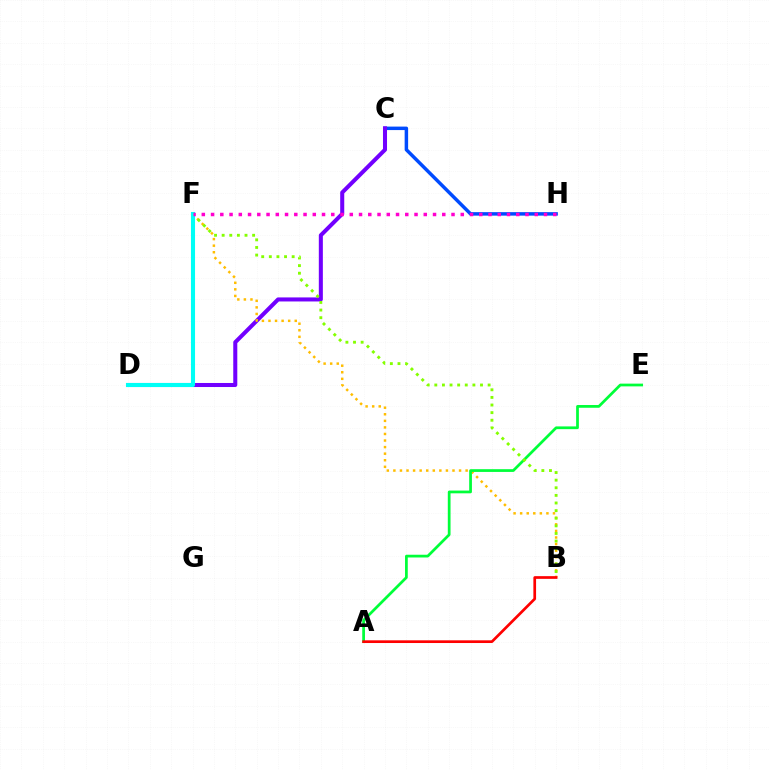{('C', 'H'): [{'color': '#004bff', 'line_style': 'solid', 'thickness': 2.5}], ('C', 'D'): [{'color': '#7200ff', 'line_style': 'solid', 'thickness': 2.91}], ('B', 'F'): [{'color': '#ffbd00', 'line_style': 'dotted', 'thickness': 1.78}, {'color': '#84ff00', 'line_style': 'dotted', 'thickness': 2.07}], ('A', 'E'): [{'color': '#00ff39', 'line_style': 'solid', 'thickness': 1.97}], ('A', 'B'): [{'color': '#ff0000', 'line_style': 'solid', 'thickness': 1.95}], ('D', 'F'): [{'color': '#00fff6', 'line_style': 'solid', 'thickness': 2.94}], ('F', 'H'): [{'color': '#ff00cf', 'line_style': 'dotted', 'thickness': 2.51}]}